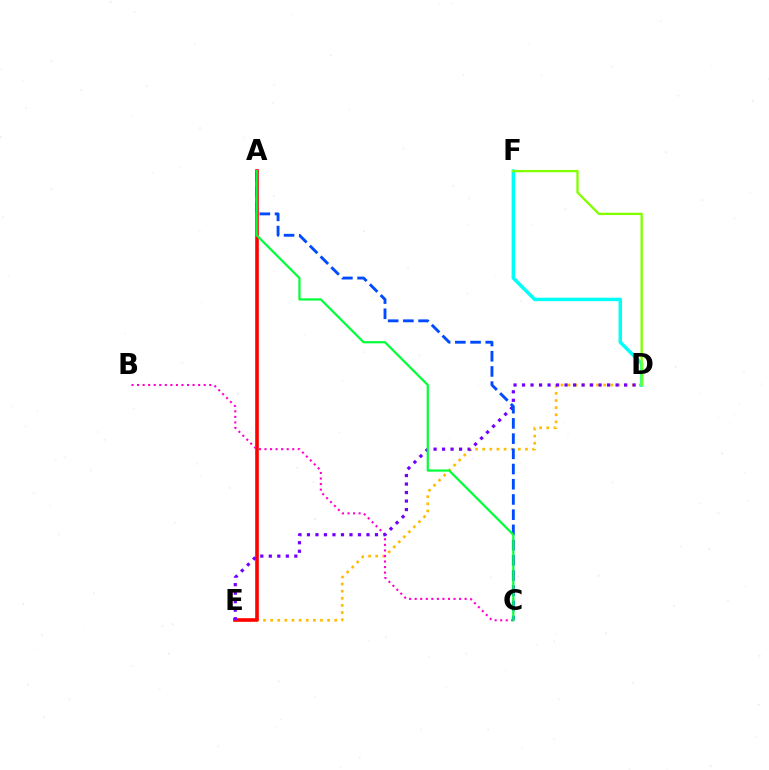{('D', 'E'): [{'color': '#ffbd00', 'line_style': 'dotted', 'thickness': 1.94}, {'color': '#7200ff', 'line_style': 'dotted', 'thickness': 2.31}], ('A', 'E'): [{'color': '#ff0000', 'line_style': 'solid', 'thickness': 2.59}], ('B', 'C'): [{'color': '#ff00cf', 'line_style': 'dotted', 'thickness': 1.51}], ('D', 'F'): [{'color': '#00fff6', 'line_style': 'solid', 'thickness': 2.5}, {'color': '#84ff00', 'line_style': 'solid', 'thickness': 1.68}], ('A', 'C'): [{'color': '#004bff', 'line_style': 'dashed', 'thickness': 2.07}, {'color': '#00ff39', 'line_style': 'solid', 'thickness': 1.6}]}